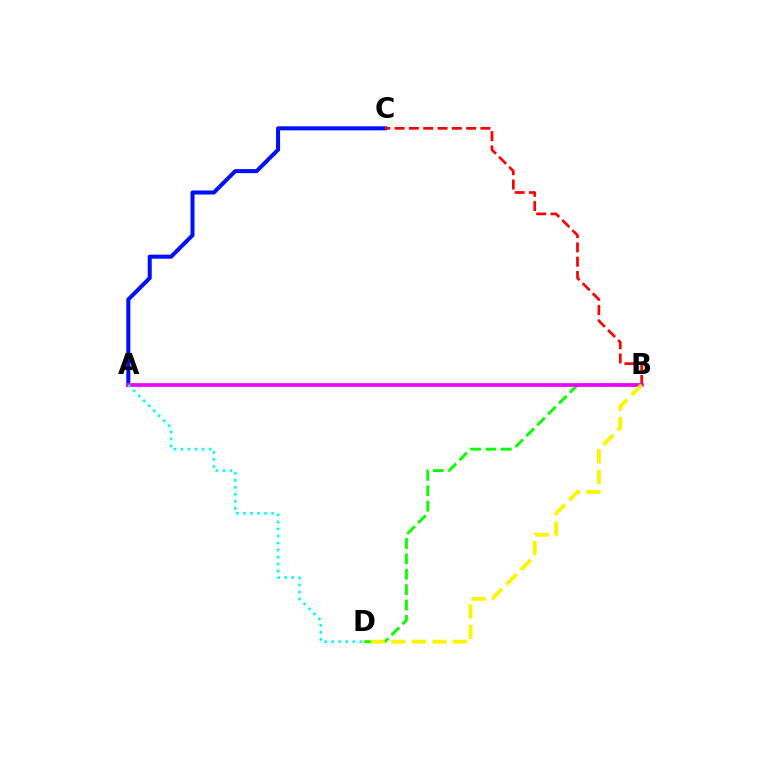{('B', 'D'): [{'color': '#08ff00', 'line_style': 'dashed', 'thickness': 2.09}, {'color': '#fcf500', 'line_style': 'dashed', 'thickness': 2.78}], ('A', 'C'): [{'color': '#0010ff', 'line_style': 'solid', 'thickness': 2.9}], ('B', 'C'): [{'color': '#ff0000', 'line_style': 'dashed', 'thickness': 1.94}], ('A', 'B'): [{'color': '#ee00ff', 'line_style': 'solid', 'thickness': 2.67}], ('A', 'D'): [{'color': '#00fff6', 'line_style': 'dotted', 'thickness': 1.91}]}